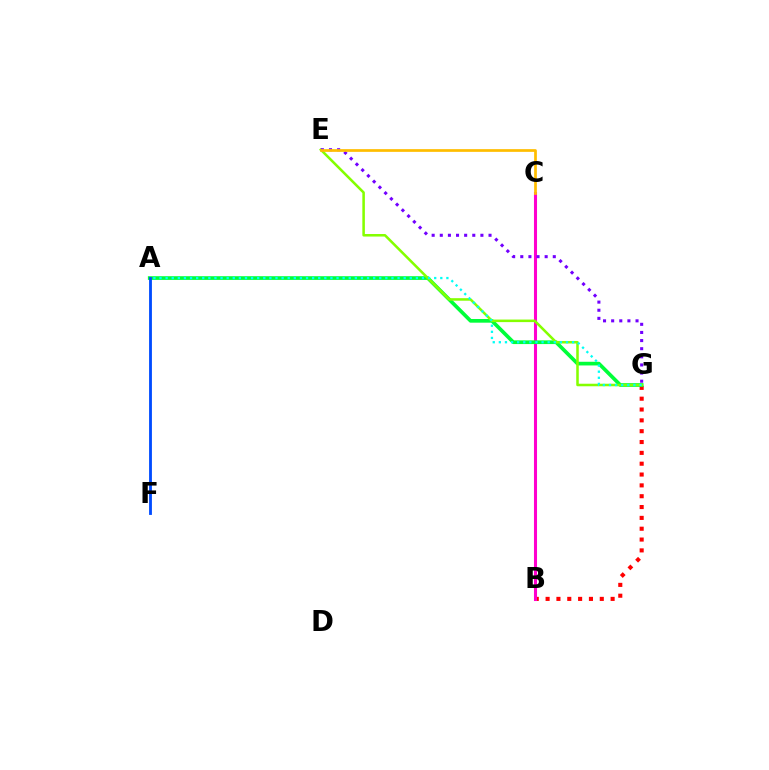{('B', 'G'): [{'color': '#ff0000', 'line_style': 'dotted', 'thickness': 2.94}], ('B', 'C'): [{'color': '#ff00cf', 'line_style': 'solid', 'thickness': 2.2}], ('A', 'G'): [{'color': '#00ff39', 'line_style': 'solid', 'thickness': 2.65}, {'color': '#00fff6', 'line_style': 'dotted', 'thickness': 1.66}], ('E', 'G'): [{'color': '#84ff00', 'line_style': 'solid', 'thickness': 1.83}, {'color': '#7200ff', 'line_style': 'dotted', 'thickness': 2.21}], ('C', 'E'): [{'color': '#ffbd00', 'line_style': 'solid', 'thickness': 1.96}], ('A', 'F'): [{'color': '#004bff', 'line_style': 'solid', 'thickness': 2.04}]}